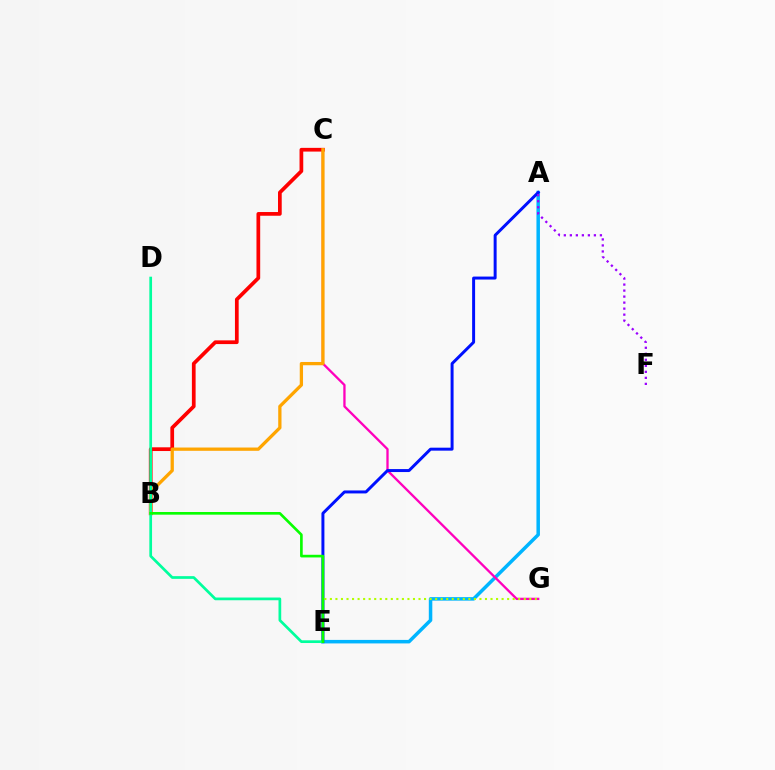{('A', 'E'): [{'color': '#00b5ff', 'line_style': 'solid', 'thickness': 2.52}, {'color': '#0010ff', 'line_style': 'solid', 'thickness': 2.14}], ('C', 'G'): [{'color': '#ff00bd', 'line_style': 'solid', 'thickness': 1.66}], ('A', 'F'): [{'color': '#9b00ff', 'line_style': 'dotted', 'thickness': 1.63}], ('E', 'G'): [{'color': '#b3ff00', 'line_style': 'dotted', 'thickness': 1.5}], ('B', 'C'): [{'color': '#ff0000', 'line_style': 'solid', 'thickness': 2.68}, {'color': '#ffa500', 'line_style': 'solid', 'thickness': 2.36}], ('D', 'E'): [{'color': '#00ff9d', 'line_style': 'solid', 'thickness': 1.95}], ('B', 'E'): [{'color': '#08ff00', 'line_style': 'solid', 'thickness': 1.91}]}